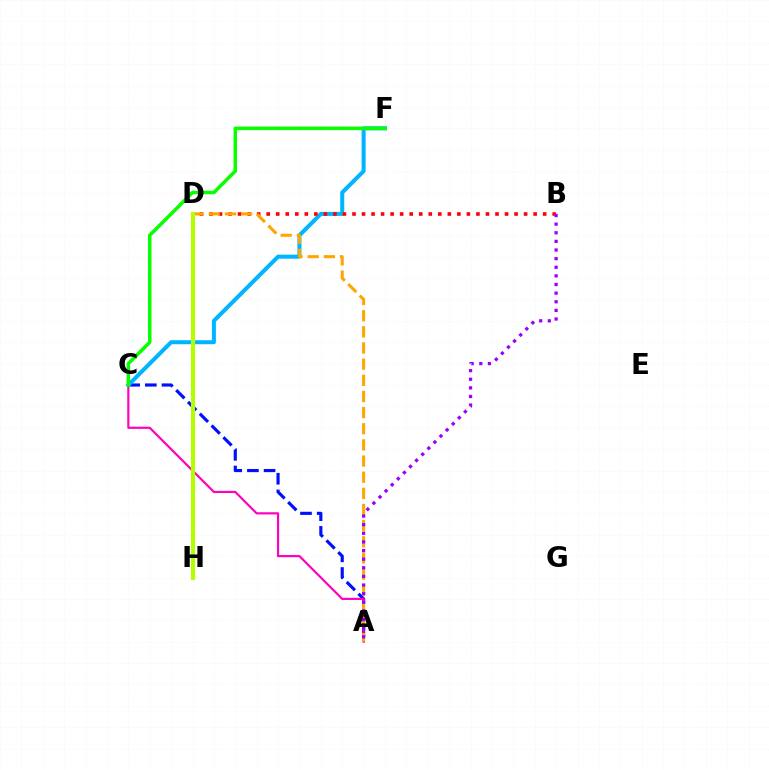{('A', 'C'): [{'color': '#0010ff', 'line_style': 'dashed', 'thickness': 2.26}, {'color': '#ff00bd', 'line_style': 'solid', 'thickness': 1.57}], ('C', 'F'): [{'color': '#00b5ff', 'line_style': 'solid', 'thickness': 2.89}, {'color': '#08ff00', 'line_style': 'solid', 'thickness': 2.53}], ('B', 'D'): [{'color': '#ff0000', 'line_style': 'dotted', 'thickness': 2.59}], ('A', 'D'): [{'color': '#ffa500', 'line_style': 'dashed', 'thickness': 2.19}], ('A', 'B'): [{'color': '#9b00ff', 'line_style': 'dotted', 'thickness': 2.34}], ('D', 'H'): [{'color': '#00ff9d', 'line_style': 'dashed', 'thickness': 1.7}, {'color': '#b3ff00', 'line_style': 'solid', 'thickness': 2.94}]}